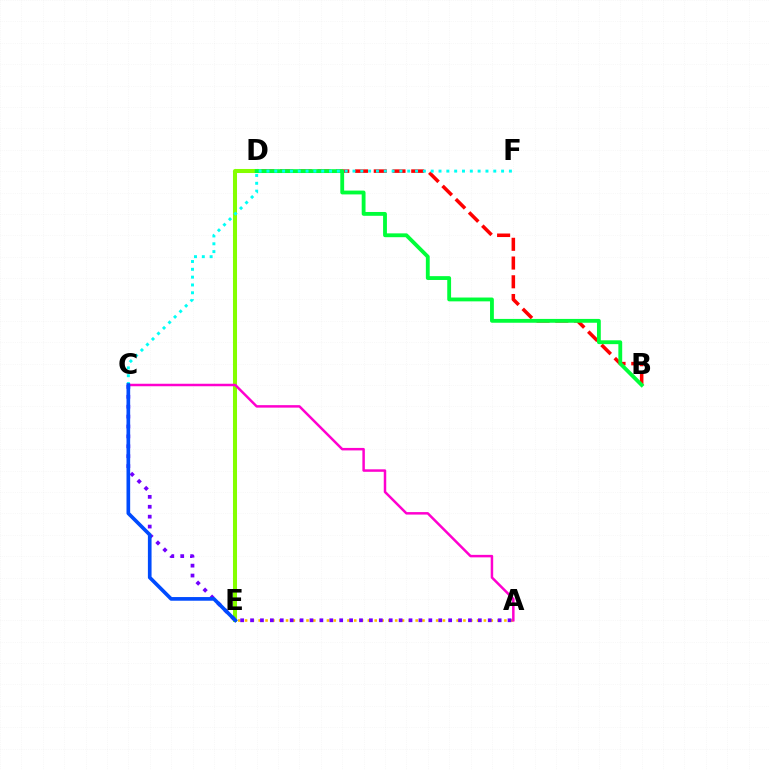{('A', 'E'): [{'color': '#ffbd00', 'line_style': 'dotted', 'thickness': 1.85}], ('B', 'D'): [{'color': '#ff0000', 'line_style': 'dashed', 'thickness': 2.55}, {'color': '#00ff39', 'line_style': 'solid', 'thickness': 2.76}], ('D', 'E'): [{'color': '#84ff00', 'line_style': 'solid', 'thickness': 2.91}], ('A', 'C'): [{'color': '#ff00cf', 'line_style': 'solid', 'thickness': 1.79}, {'color': '#7200ff', 'line_style': 'dotted', 'thickness': 2.69}], ('C', 'F'): [{'color': '#00fff6', 'line_style': 'dotted', 'thickness': 2.13}], ('C', 'E'): [{'color': '#004bff', 'line_style': 'solid', 'thickness': 2.64}]}